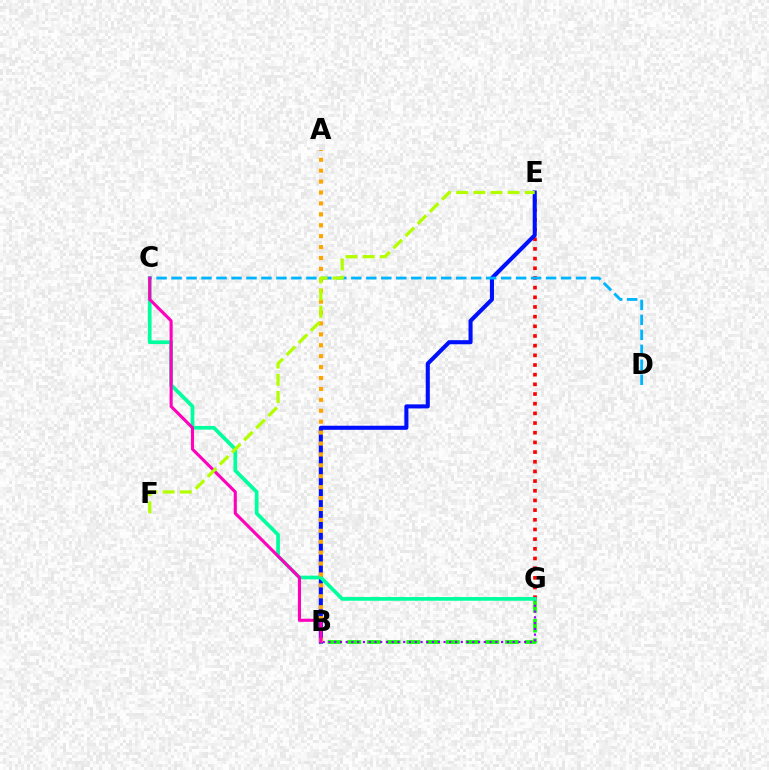{('E', 'G'): [{'color': '#ff0000', 'line_style': 'dotted', 'thickness': 2.63}], ('B', 'E'): [{'color': '#0010ff', 'line_style': 'solid', 'thickness': 2.93}], ('B', 'G'): [{'color': '#08ff00', 'line_style': 'dashed', 'thickness': 2.68}, {'color': '#9b00ff', 'line_style': 'dotted', 'thickness': 1.56}], ('C', 'G'): [{'color': '#00ff9d', 'line_style': 'solid', 'thickness': 2.67}], ('C', 'D'): [{'color': '#00b5ff', 'line_style': 'dashed', 'thickness': 2.04}], ('A', 'B'): [{'color': '#ffa500', 'line_style': 'dotted', 'thickness': 2.97}], ('B', 'C'): [{'color': '#ff00bd', 'line_style': 'solid', 'thickness': 2.23}], ('E', 'F'): [{'color': '#b3ff00', 'line_style': 'dashed', 'thickness': 2.33}]}